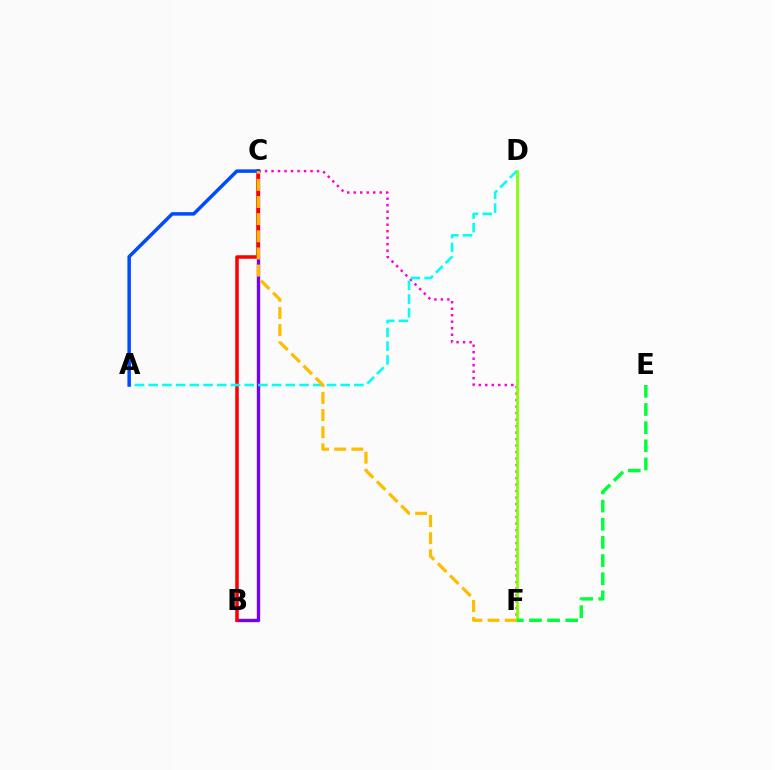{('C', 'F'): [{'color': '#ff00cf', 'line_style': 'dotted', 'thickness': 1.77}, {'color': '#ffbd00', 'line_style': 'dashed', 'thickness': 2.33}], ('D', 'F'): [{'color': '#84ff00', 'line_style': 'solid', 'thickness': 1.99}], ('B', 'C'): [{'color': '#7200ff', 'line_style': 'solid', 'thickness': 2.42}, {'color': '#ff0000', 'line_style': 'solid', 'thickness': 2.55}], ('E', 'F'): [{'color': '#00ff39', 'line_style': 'dashed', 'thickness': 2.47}], ('A', 'D'): [{'color': '#00fff6', 'line_style': 'dashed', 'thickness': 1.86}], ('A', 'C'): [{'color': '#004bff', 'line_style': 'solid', 'thickness': 2.51}]}